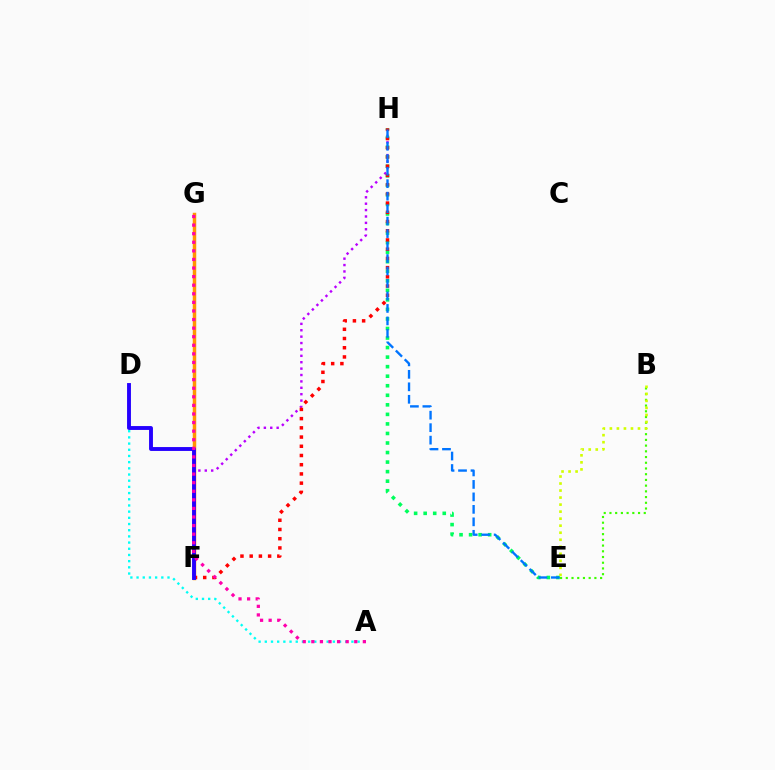{('A', 'D'): [{'color': '#00fff6', 'line_style': 'dotted', 'thickness': 1.68}], ('F', 'H'): [{'color': '#b900ff', 'line_style': 'dotted', 'thickness': 1.74}, {'color': '#ff0000', 'line_style': 'dotted', 'thickness': 2.5}], ('E', 'H'): [{'color': '#00ff5c', 'line_style': 'dotted', 'thickness': 2.59}, {'color': '#0074ff', 'line_style': 'dashed', 'thickness': 1.69}], ('B', 'E'): [{'color': '#3dff00', 'line_style': 'dotted', 'thickness': 1.55}, {'color': '#d1ff00', 'line_style': 'dotted', 'thickness': 1.91}], ('F', 'G'): [{'color': '#ff9400', 'line_style': 'solid', 'thickness': 2.5}], ('D', 'F'): [{'color': '#2500ff', 'line_style': 'solid', 'thickness': 2.8}], ('A', 'G'): [{'color': '#ff00ac', 'line_style': 'dotted', 'thickness': 2.33}]}